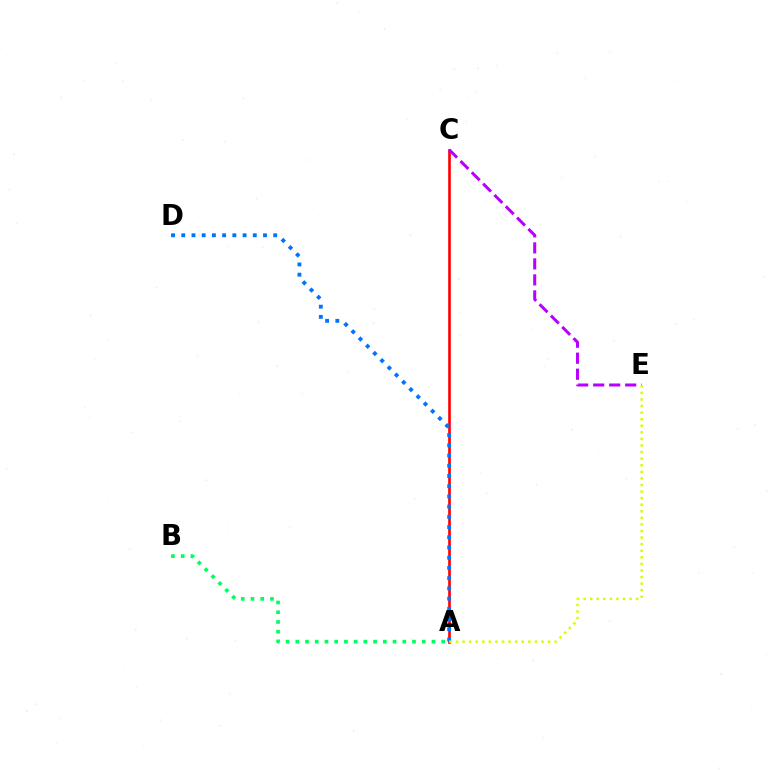{('A', 'C'): [{'color': '#ff0000', 'line_style': 'solid', 'thickness': 1.9}], ('A', 'D'): [{'color': '#0074ff', 'line_style': 'dotted', 'thickness': 2.78}], ('C', 'E'): [{'color': '#b900ff', 'line_style': 'dashed', 'thickness': 2.17}], ('A', 'B'): [{'color': '#00ff5c', 'line_style': 'dotted', 'thickness': 2.64}], ('A', 'E'): [{'color': '#d1ff00', 'line_style': 'dotted', 'thickness': 1.79}]}